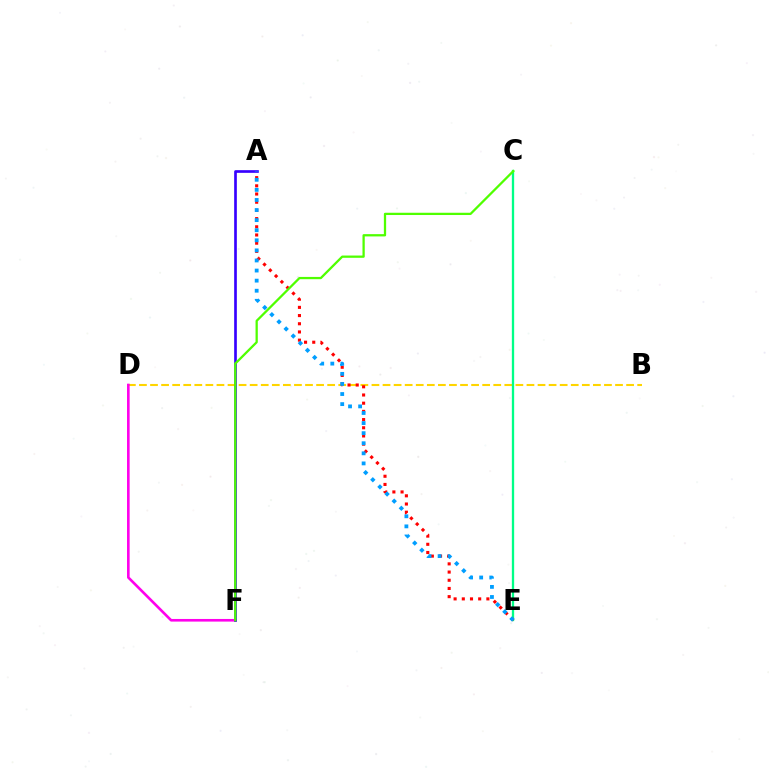{('B', 'D'): [{'color': '#ffd500', 'line_style': 'dashed', 'thickness': 1.5}], ('D', 'F'): [{'color': '#ff00ed', 'line_style': 'solid', 'thickness': 1.89}], ('C', 'E'): [{'color': '#00ff86', 'line_style': 'solid', 'thickness': 1.66}], ('A', 'F'): [{'color': '#3700ff', 'line_style': 'solid', 'thickness': 1.92}], ('A', 'E'): [{'color': '#ff0000', 'line_style': 'dotted', 'thickness': 2.23}, {'color': '#009eff', 'line_style': 'dotted', 'thickness': 2.74}], ('C', 'F'): [{'color': '#4fff00', 'line_style': 'solid', 'thickness': 1.64}]}